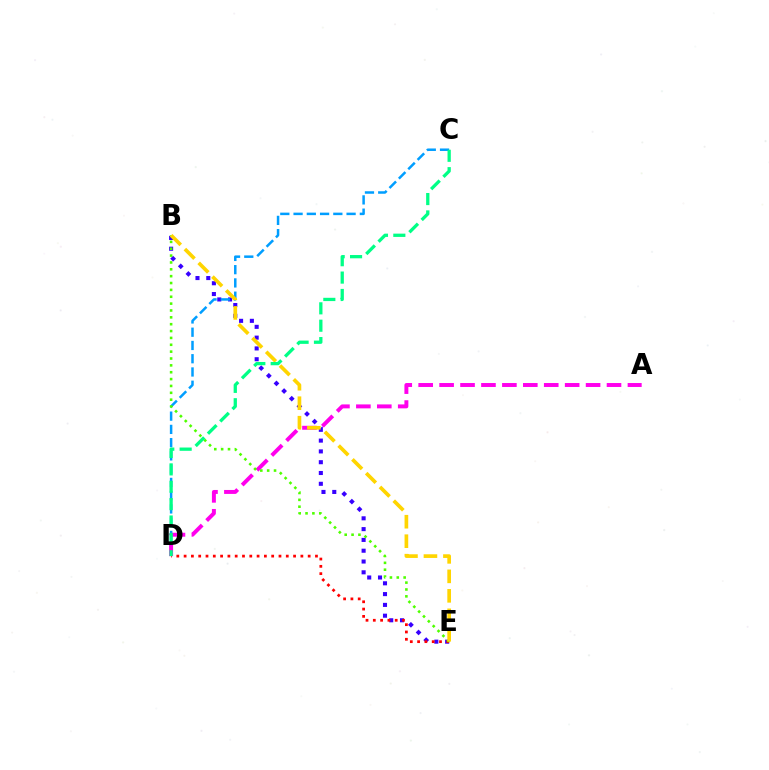{('B', 'E'): [{'color': '#3700ff', 'line_style': 'dotted', 'thickness': 2.93}, {'color': '#4fff00', 'line_style': 'dotted', 'thickness': 1.86}, {'color': '#ffd500', 'line_style': 'dashed', 'thickness': 2.65}], ('C', 'D'): [{'color': '#009eff', 'line_style': 'dashed', 'thickness': 1.8}, {'color': '#00ff86', 'line_style': 'dashed', 'thickness': 2.36}], ('A', 'D'): [{'color': '#ff00ed', 'line_style': 'dashed', 'thickness': 2.84}], ('D', 'E'): [{'color': '#ff0000', 'line_style': 'dotted', 'thickness': 1.98}]}